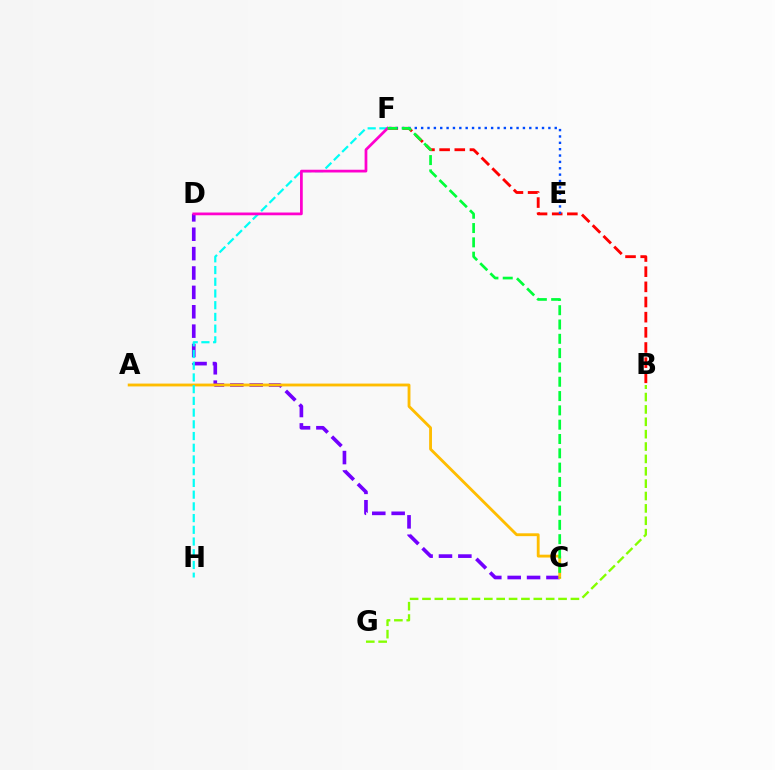{('B', 'F'): [{'color': '#ff0000', 'line_style': 'dashed', 'thickness': 2.06}], ('C', 'D'): [{'color': '#7200ff', 'line_style': 'dashed', 'thickness': 2.63}], ('A', 'C'): [{'color': '#ffbd00', 'line_style': 'solid', 'thickness': 2.05}], ('F', 'H'): [{'color': '#00fff6', 'line_style': 'dashed', 'thickness': 1.59}], ('E', 'F'): [{'color': '#004bff', 'line_style': 'dotted', 'thickness': 1.73}], ('B', 'G'): [{'color': '#84ff00', 'line_style': 'dashed', 'thickness': 1.68}], ('D', 'F'): [{'color': '#ff00cf', 'line_style': 'solid', 'thickness': 1.97}], ('C', 'F'): [{'color': '#00ff39', 'line_style': 'dashed', 'thickness': 1.94}]}